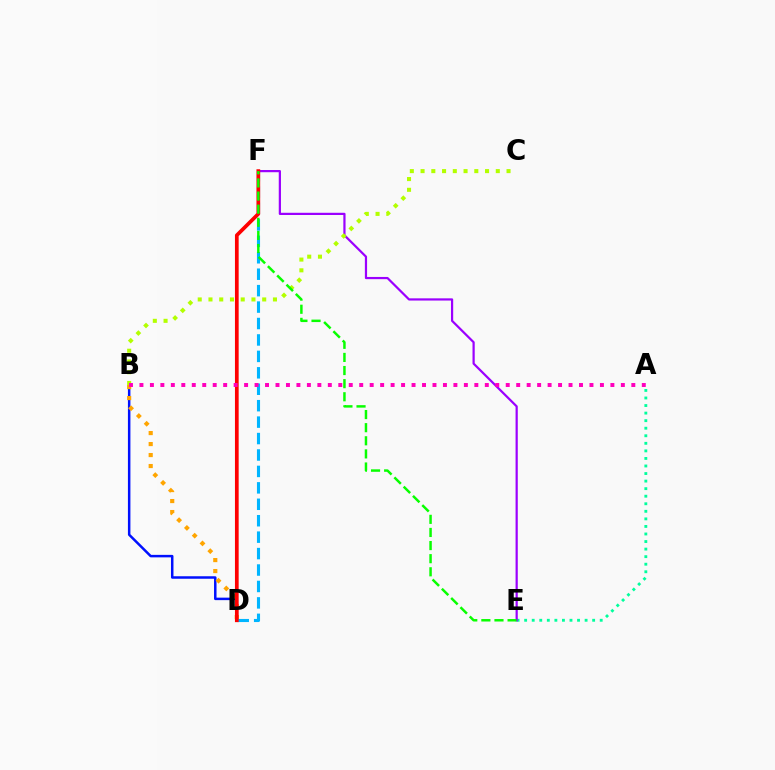{('B', 'D'): [{'color': '#0010ff', 'line_style': 'solid', 'thickness': 1.79}, {'color': '#ffa500', 'line_style': 'dotted', 'thickness': 2.99}], ('A', 'E'): [{'color': '#00ff9d', 'line_style': 'dotted', 'thickness': 2.05}], ('E', 'F'): [{'color': '#9b00ff', 'line_style': 'solid', 'thickness': 1.59}, {'color': '#08ff00', 'line_style': 'dashed', 'thickness': 1.78}], ('D', 'F'): [{'color': '#00b5ff', 'line_style': 'dashed', 'thickness': 2.23}, {'color': '#ff0000', 'line_style': 'solid', 'thickness': 2.67}], ('B', 'C'): [{'color': '#b3ff00', 'line_style': 'dotted', 'thickness': 2.92}], ('A', 'B'): [{'color': '#ff00bd', 'line_style': 'dotted', 'thickness': 2.84}]}